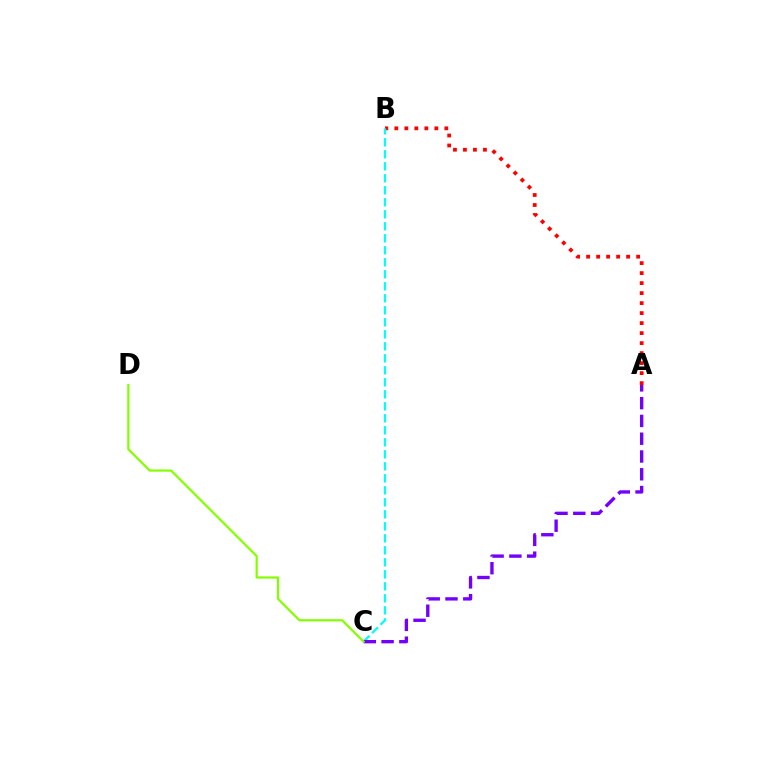{('A', 'B'): [{'color': '#ff0000', 'line_style': 'dotted', 'thickness': 2.72}], ('B', 'C'): [{'color': '#00fff6', 'line_style': 'dashed', 'thickness': 1.63}], ('A', 'C'): [{'color': '#7200ff', 'line_style': 'dashed', 'thickness': 2.42}], ('C', 'D'): [{'color': '#84ff00', 'line_style': 'solid', 'thickness': 1.59}]}